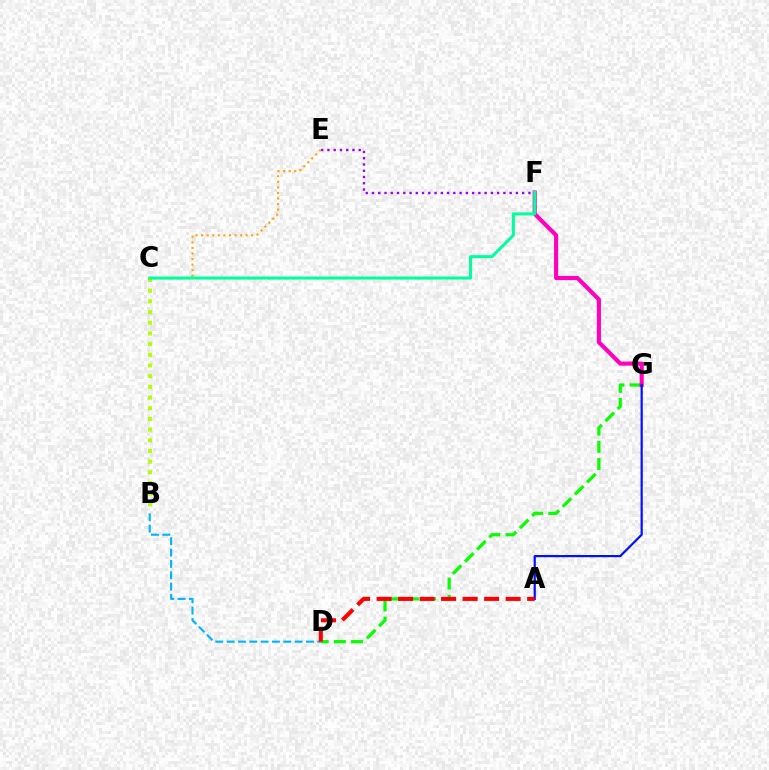{('D', 'G'): [{'color': '#08ff00', 'line_style': 'dashed', 'thickness': 2.34}], ('B', 'C'): [{'color': '#b3ff00', 'line_style': 'dotted', 'thickness': 2.9}], ('E', 'F'): [{'color': '#9b00ff', 'line_style': 'dotted', 'thickness': 1.7}], ('F', 'G'): [{'color': '#ff00bd', 'line_style': 'solid', 'thickness': 2.96}], ('C', 'E'): [{'color': '#ffa500', 'line_style': 'dotted', 'thickness': 1.51}], ('C', 'F'): [{'color': '#00ff9d', 'line_style': 'solid', 'thickness': 2.21}], ('A', 'G'): [{'color': '#0010ff', 'line_style': 'solid', 'thickness': 1.59}], ('B', 'D'): [{'color': '#00b5ff', 'line_style': 'dashed', 'thickness': 1.54}], ('A', 'D'): [{'color': '#ff0000', 'line_style': 'dashed', 'thickness': 2.92}]}